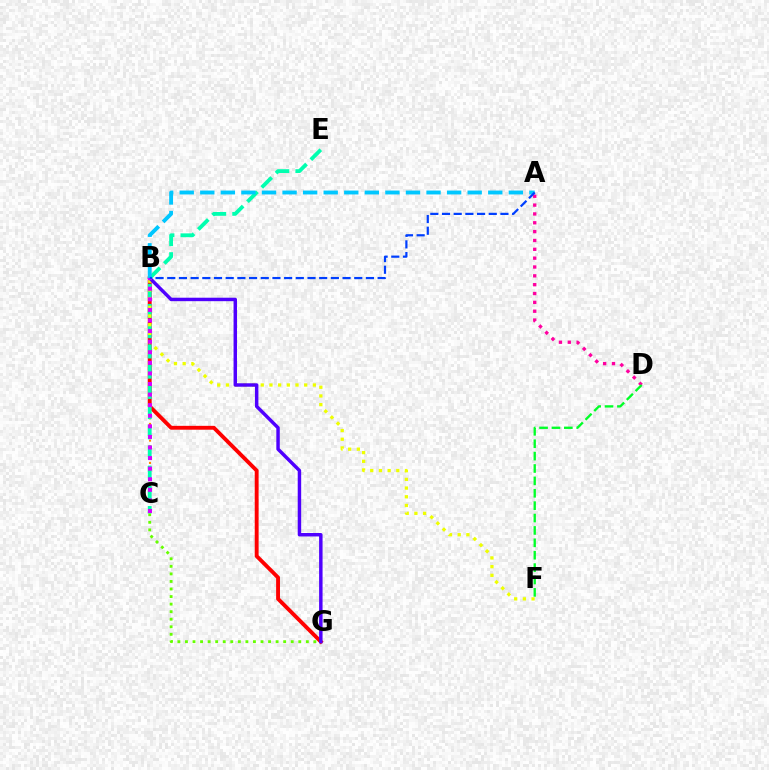{('B', 'C'): [{'color': '#ff8800', 'line_style': 'dotted', 'thickness': 1.51}, {'color': '#d600ff', 'line_style': 'dotted', 'thickness': 2.88}], ('B', 'G'): [{'color': '#ff0000', 'line_style': 'solid', 'thickness': 2.79}, {'color': '#4f00ff', 'line_style': 'solid', 'thickness': 2.49}], ('A', 'D'): [{'color': '#ff00a0', 'line_style': 'dotted', 'thickness': 2.4}], ('C', 'G'): [{'color': '#66ff00', 'line_style': 'dotted', 'thickness': 2.05}], ('C', 'E'): [{'color': '#00ffaf', 'line_style': 'dashed', 'thickness': 2.75}], ('B', 'F'): [{'color': '#eeff00', 'line_style': 'dotted', 'thickness': 2.36}], ('D', 'F'): [{'color': '#00ff27', 'line_style': 'dashed', 'thickness': 1.68}], ('A', 'B'): [{'color': '#00c7ff', 'line_style': 'dashed', 'thickness': 2.79}, {'color': '#003fff', 'line_style': 'dashed', 'thickness': 1.59}]}